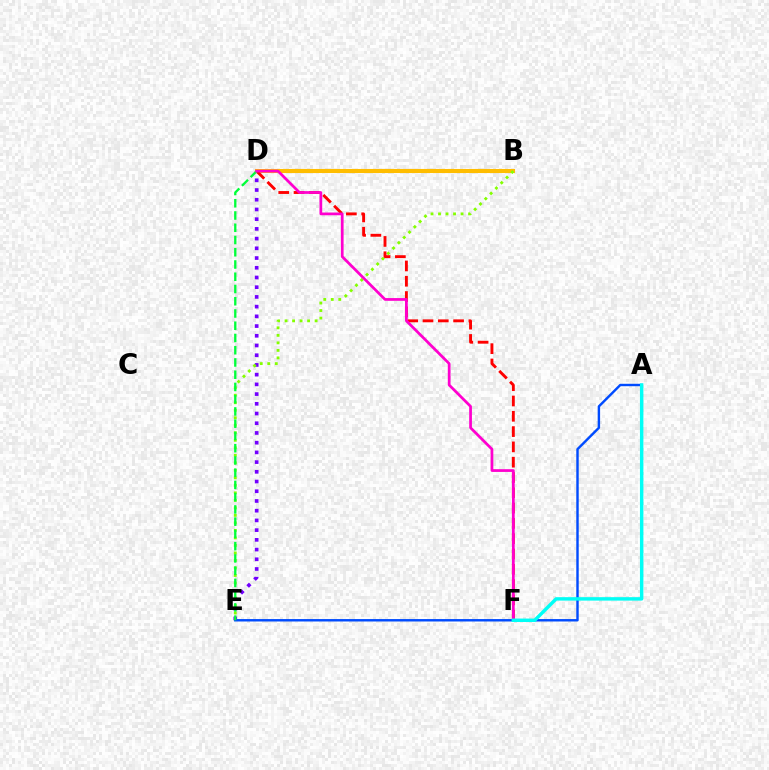{('B', 'D'): [{'color': '#ffbd00', 'line_style': 'solid', 'thickness': 2.94}], ('D', 'E'): [{'color': '#7200ff', 'line_style': 'dotted', 'thickness': 2.64}, {'color': '#00ff39', 'line_style': 'dashed', 'thickness': 1.66}], ('B', 'E'): [{'color': '#84ff00', 'line_style': 'dotted', 'thickness': 2.04}], ('D', 'F'): [{'color': '#ff0000', 'line_style': 'dashed', 'thickness': 2.08}, {'color': '#ff00cf', 'line_style': 'solid', 'thickness': 1.97}], ('A', 'E'): [{'color': '#004bff', 'line_style': 'solid', 'thickness': 1.74}], ('A', 'F'): [{'color': '#00fff6', 'line_style': 'solid', 'thickness': 2.47}]}